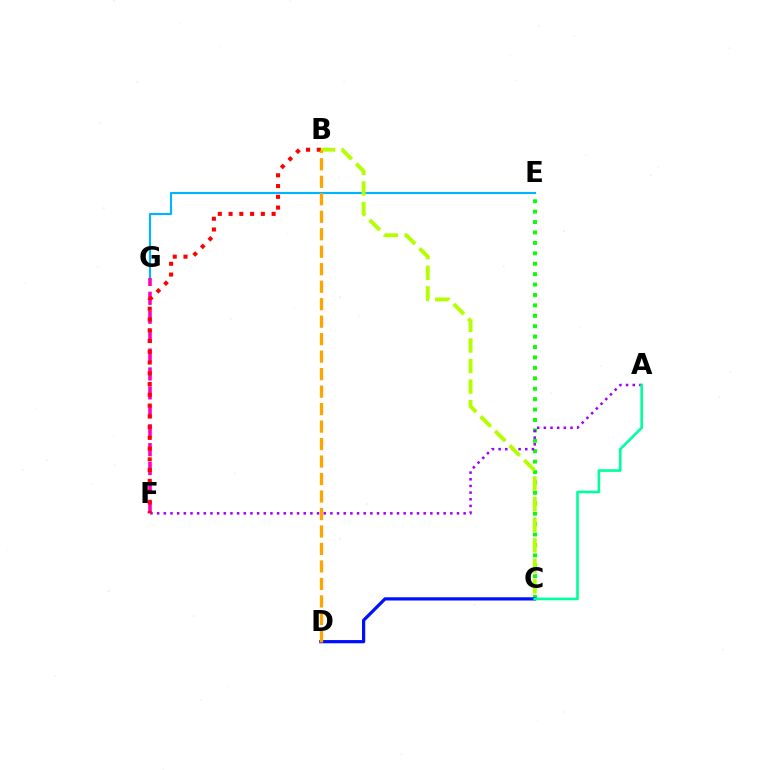{('C', 'E'): [{'color': '#08ff00', 'line_style': 'dotted', 'thickness': 2.83}], ('E', 'G'): [{'color': '#00b5ff', 'line_style': 'solid', 'thickness': 1.54}], ('A', 'F'): [{'color': '#9b00ff', 'line_style': 'dotted', 'thickness': 1.81}], ('B', 'C'): [{'color': '#b3ff00', 'line_style': 'dashed', 'thickness': 2.8}], ('F', 'G'): [{'color': '#ff00bd', 'line_style': 'dashed', 'thickness': 2.57}], ('C', 'D'): [{'color': '#0010ff', 'line_style': 'solid', 'thickness': 2.33}], ('A', 'C'): [{'color': '#00ff9d', 'line_style': 'solid', 'thickness': 1.89}], ('B', 'F'): [{'color': '#ff0000', 'line_style': 'dotted', 'thickness': 2.92}], ('B', 'D'): [{'color': '#ffa500', 'line_style': 'dashed', 'thickness': 2.38}]}